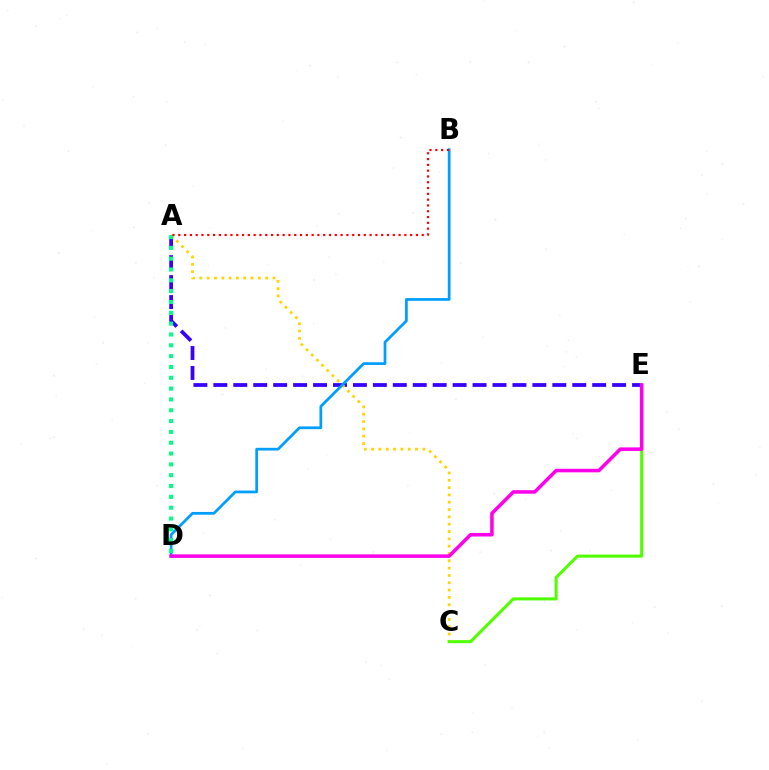{('A', 'E'): [{'color': '#3700ff', 'line_style': 'dashed', 'thickness': 2.71}], ('A', 'C'): [{'color': '#ffd500', 'line_style': 'dotted', 'thickness': 1.99}], ('B', 'D'): [{'color': '#009eff', 'line_style': 'solid', 'thickness': 1.97}], ('A', 'D'): [{'color': '#00ff86', 'line_style': 'dotted', 'thickness': 2.94}], ('A', 'B'): [{'color': '#ff0000', 'line_style': 'dotted', 'thickness': 1.58}], ('C', 'E'): [{'color': '#4fff00', 'line_style': 'solid', 'thickness': 2.19}], ('D', 'E'): [{'color': '#ff00ed', 'line_style': 'solid', 'thickness': 2.56}]}